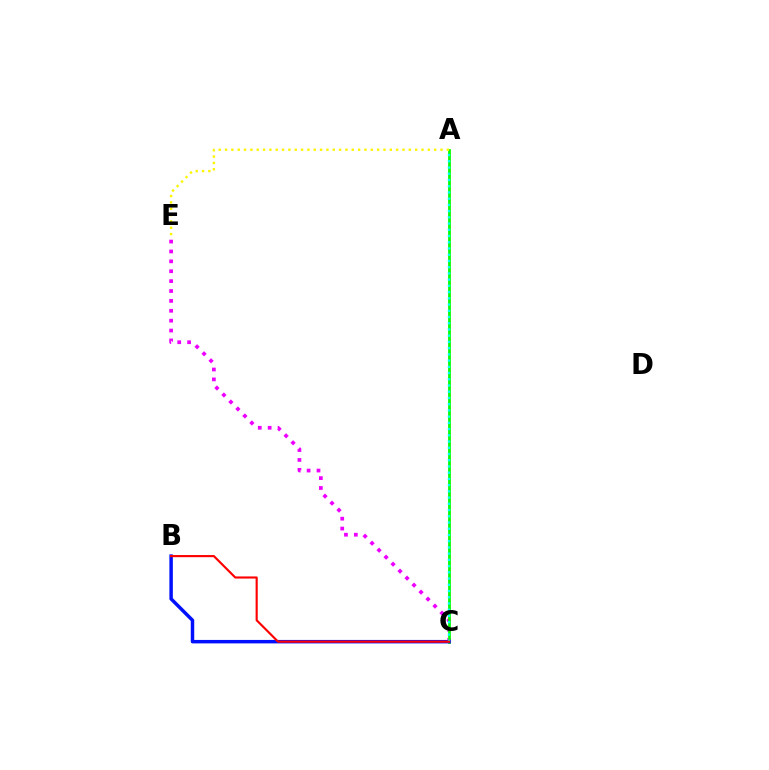{('C', 'E'): [{'color': '#ee00ff', 'line_style': 'dotted', 'thickness': 2.69}], ('A', 'C'): [{'color': '#08ff00', 'line_style': 'solid', 'thickness': 2.0}, {'color': '#00fff6', 'line_style': 'dotted', 'thickness': 1.69}], ('B', 'C'): [{'color': '#0010ff', 'line_style': 'solid', 'thickness': 2.5}, {'color': '#ff0000', 'line_style': 'solid', 'thickness': 1.54}], ('A', 'E'): [{'color': '#fcf500', 'line_style': 'dotted', 'thickness': 1.72}]}